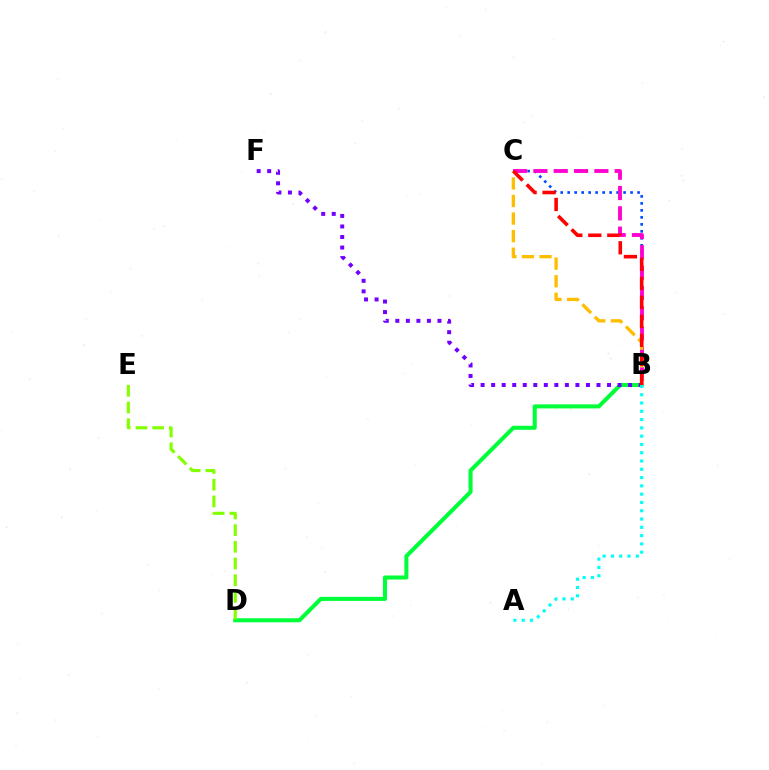{('B', 'C'): [{'color': '#004bff', 'line_style': 'dotted', 'thickness': 1.9}, {'color': '#ff00cf', 'line_style': 'dashed', 'thickness': 2.76}, {'color': '#ffbd00', 'line_style': 'dashed', 'thickness': 2.39}, {'color': '#ff0000', 'line_style': 'dashed', 'thickness': 2.58}], ('B', 'D'): [{'color': '#00ff39', 'line_style': 'solid', 'thickness': 2.92}], ('B', 'F'): [{'color': '#7200ff', 'line_style': 'dotted', 'thickness': 2.86}], ('D', 'E'): [{'color': '#84ff00', 'line_style': 'dashed', 'thickness': 2.27}], ('A', 'B'): [{'color': '#00fff6', 'line_style': 'dotted', 'thickness': 2.25}]}